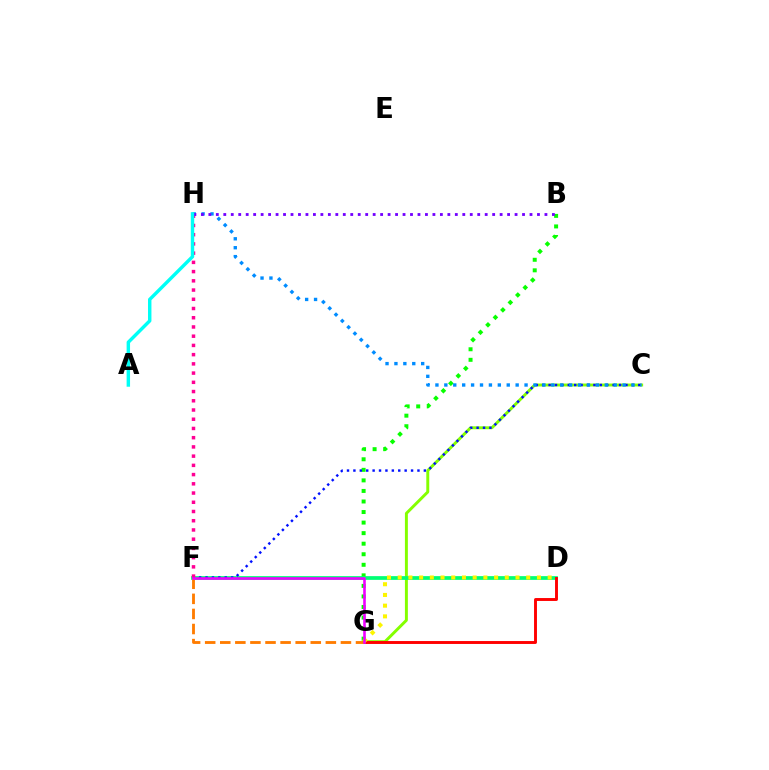{('B', 'G'): [{'color': '#08ff00', 'line_style': 'dotted', 'thickness': 2.87}], ('C', 'G'): [{'color': '#84ff00', 'line_style': 'solid', 'thickness': 2.12}], ('D', 'F'): [{'color': '#00ff74', 'line_style': 'solid', 'thickness': 2.69}], ('D', 'G'): [{'color': '#ff0000', 'line_style': 'solid', 'thickness': 2.1}, {'color': '#fcf500', 'line_style': 'dotted', 'thickness': 2.91}], ('C', 'F'): [{'color': '#0010ff', 'line_style': 'dotted', 'thickness': 1.74}], ('F', 'H'): [{'color': '#ff0094', 'line_style': 'dotted', 'thickness': 2.51}], ('F', 'G'): [{'color': '#ff7c00', 'line_style': 'dashed', 'thickness': 2.05}, {'color': '#ee00ff', 'line_style': 'solid', 'thickness': 1.87}], ('C', 'H'): [{'color': '#008cff', 'line_style': 'dotted', 'thickness': 2.42}], ('B', 'H'): [{'color': '#7200ff', 'line_style': 'dotted', 'thickness': 2.03}], ('A', 'H'): [{'color': '#00fff6', 'line_style': 'solid', 'thickness': 2.47}]}